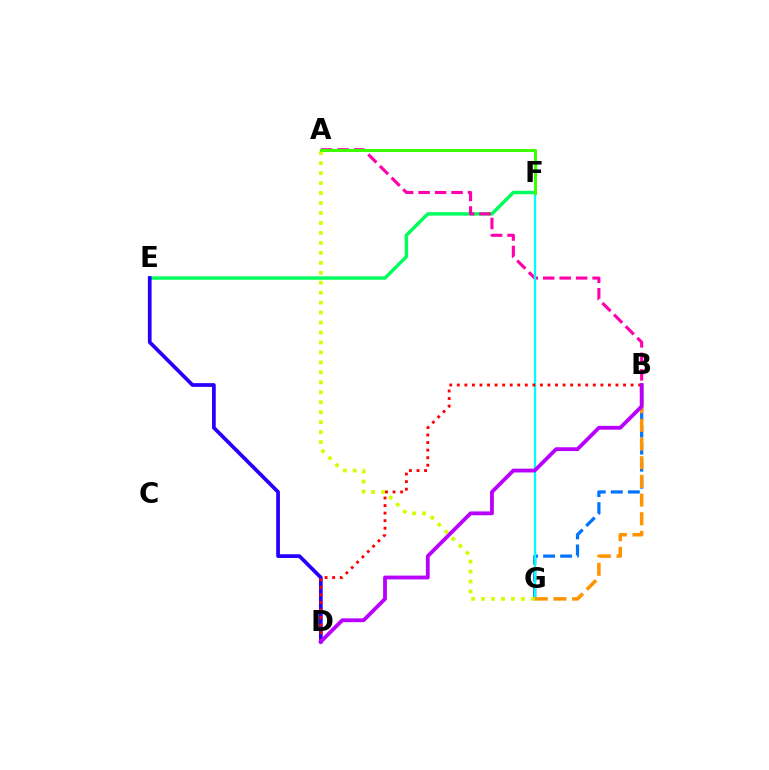{('B', 'G'): [{'color': '#0074ff', 'line_style': 'dashed', 'thickness': 2.32}, {'color': '#ff9400', 'line_style': 'dashed', 'thickness': 2.54}], ('E', 'F'): [{'color': '#00ff5c', 'line_style': 'solid', 'thickness': 2.46}], ('A', 'B'): [{'color': '#ff00ac', 'line_style': 'dashed', 'thickness': 2.24}], ('F', 'G'): [{'color': '#00fff6', 'line_style': 'solid', 'thickness': 1.62}], ('D', 'E'): [{'color': '#2500ff', 'line_style': 'solid', 'thickness': 2.68}], ('B', 'D'): [{'color': '#ff0000', 'line_style': 'dotted', 'thickness': 2.05}, {'color': '#b900ff', 'line_style': 'solid', 'thickness': 2.74}], ('A', 'G'): [{'color': '#d1ff00', 'line_style': 'dotted', 'thickness': 2.71}], ('A', 'F'): [{'color': '#3dff00', 'line_style': 'solid', 'thickness': 2.17}]}